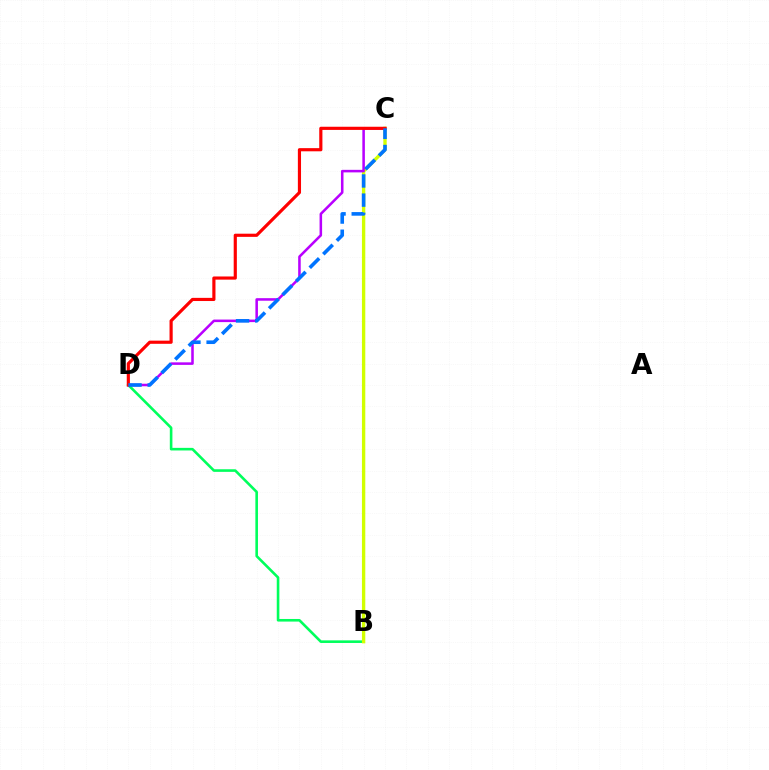{('B', 'D'): [{'color': '#00ff5c', 'line_style': 'solid', 'thickness': 1.88}], ('B', 'C'): [{'color': '#d1ff00', 'line_style': 'solid', 'thickness': 2.41}], ('C', 'D'): [{'color': '#b900ff', 'line_style': 'solid', 'thickness': 1.83}, {'color': '#ff0000', 'line_style': 'solid', 'thickness': 2.28}, {'color': '#0074ff', 'line_style': 'dashed', 'thickness': 2.6}]}